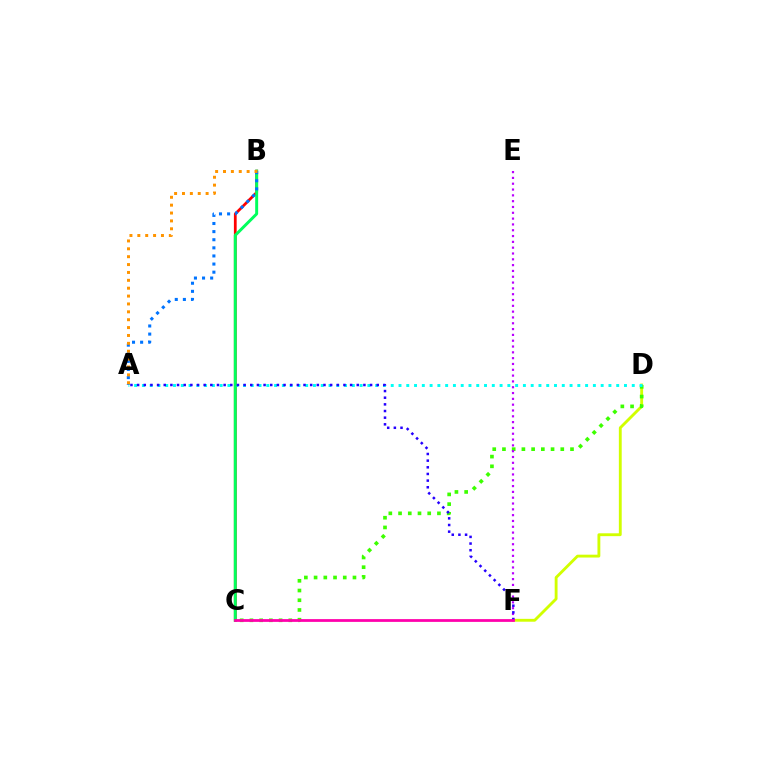{('D', 'F'): [{'color': '#d1ff00', 'line_style': 'solid', 'thickness': 2.06}], ('C', 'D'): [{'color': '#3dff00', 'line_style': 'dotted', 'thickness': 2.64}], ('B', 'C'): [{'color': '#ff0000', 'line_style': 'solid', 'thickness': 1.99}, {'color': '#00ff5c', 'line_style': 'solid', 'thickness': 2.13}], ('A', 'D'): [{'color': '#00fff6', 'line_style': 'dotted', 'thickness': 2.11}], ('E', 'F'): [{'color': '#b900ff', 'line_style': 'dotted', 'thickness': 1.58}], ('A', 'B'): [{'color': '#0074ff', 'line_style': 'dotted', 'thickness': 2.2}, {'color': '#ff9400', 'line_style': 'dotted', 'thickness': 2.14}], ('A', 'F'): [{'color': '#2500ff', 'line_style': 'dotted', 'thickness': 1.81}], ('C', 'F'): [{'color': '#ff00ac', 'line_style': 'solid', 'thickness': 1.99}]}